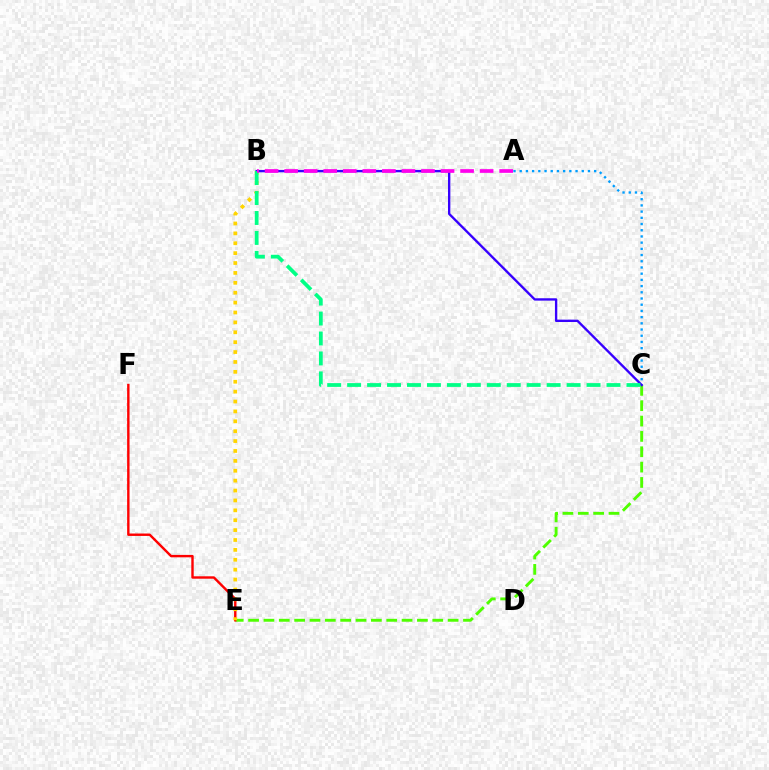{('C', 'E'): [{'color': '#4fff00', 'line_style': 'dashed', 'thickness': 2.09}], ('E', 'F'): [{'color': '#ff0000', 'line_style': 'solid', 'thickness': 1.73}], ('A', 'C'): [{'color': '#009eff', 'line_style': 'dotted', 'thickness': 1.69}], ('B', 'E'): [{'color': '#ffd500', 'line_style': 'dotted', 'thickness': 2.69}], ('B', 'C'): [{'color': '#3700ff', 'line_style': 'solid', 'thickness': 1.7}, {'color': '#00ff86', 'line_style': 'dashed', 'thickness': 2.71}], ('A', 'B'): [{'color': '#ff00ed', 'line_style': 'dashed', 'thickness': 2.66}]}